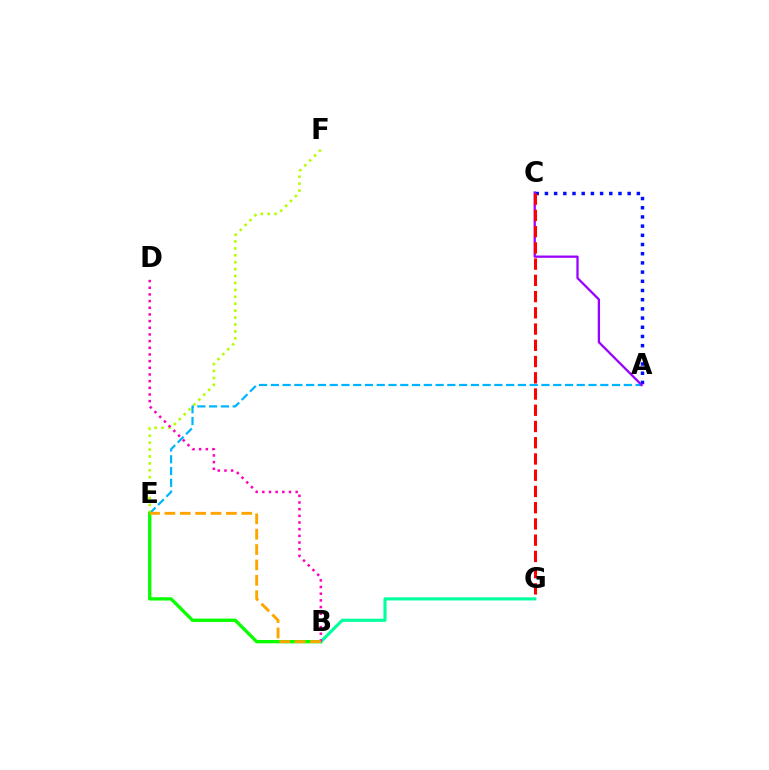{('A', 'E'): [{'color': '#00b5ff', 'line_style': 'dashed', 'thickness': 1.6}], ('E', 'F'): [{'color': '#b3ff00', 'line_style': 'dotted', 'thickness': 1.88}], ('B', 'E'): [{'color': '#08ff00', 'line_style': 'solid', 'thickness': 2.38}, {'color': '#ffa500', 'line_style': 'dashed', 'thickness': 2.09}], ('B', 'G'): [{'color': '#00ff9d', 'line_style': 'solid', 'thickness': 2.26}], ('B', 'D'): [{'color': '#ff00bd', 'line_style': 'dotted', 'thickness': 1.81}], ('A', 'C'): [{'color': '#0010ff', 'line_style': 'dotted', 'thickness': 2.5}, {'color': '#9b00ff', 'line_style': 'solid', 'thickness': 1.64}], ('C', 'G'): [{'color': '#ff0000', 'line_style': 'dashed', 'thickness': 2.21}]}